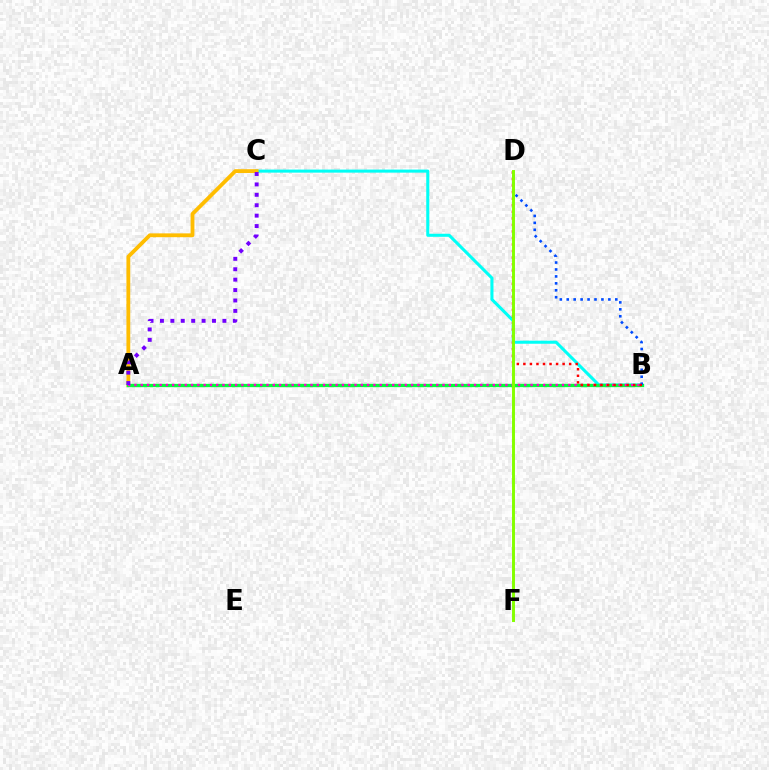{('B', 'C'): [{'color': '#00fff6', 'line_style': 'solid', 'thickness': 2.2}], ('A', 'C'): [{'color': '#ffbd00', 'line_style': 'solid', 'thickness': 2.75}, {'color': '#7200ff', 'line_style': 'dotted', 'thickness': 2.83}], ('A', 'B'): [{'color': '#00ff39', 'line_style': 'solid', 'thickness': 2.39}, {'color': '#ff00cf', 'line_style': 'dotted', 'thickness': 1.71}], ('B', 'D'): [{'color': '#004bff', 'line_style': 'dotted', 'thickness': 1.88}, {'color': '#ff0000', 'line_style': 'dotted', 'thickness': 1.78}], ('D', 'F'): [{'color': '#84ff00', 'line_style': 'solid', 'thickness': 2.12}]}